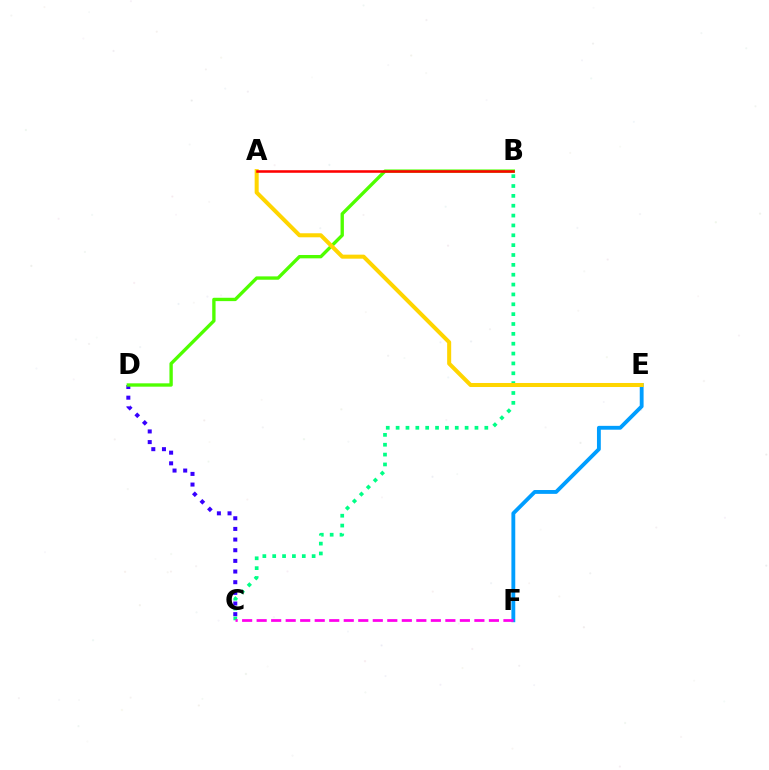{('E', 'F'): [{'color': '#009eff', 'line_style': 'solid', 'thickness': 2.77}], ('B', 'C'): [{'color': '#00ff86', 'line_style': 'dotted', 'thickness': 2.68}], ('C', 'D'): [{'color': '#3700ff', 'line_style': 'dotted', 'thickness': 2.9}], ('B', 'D'): [{'color': '#4fff00', 'line_style': 'solid', 'thickness': 2.41}], ('A', 'E'): [{'color': '#ffd500', 'line_style': 'solid', 'thickness': 2.9}], ('A', 'B'): [{'color': '#ff0000', 'line_style': 'solid', 'thickness': 1.84}], ('C', 'F'): [{'color': '#ff00ed', 'line_style': 'dashed', 'thickness': 1.97}]}